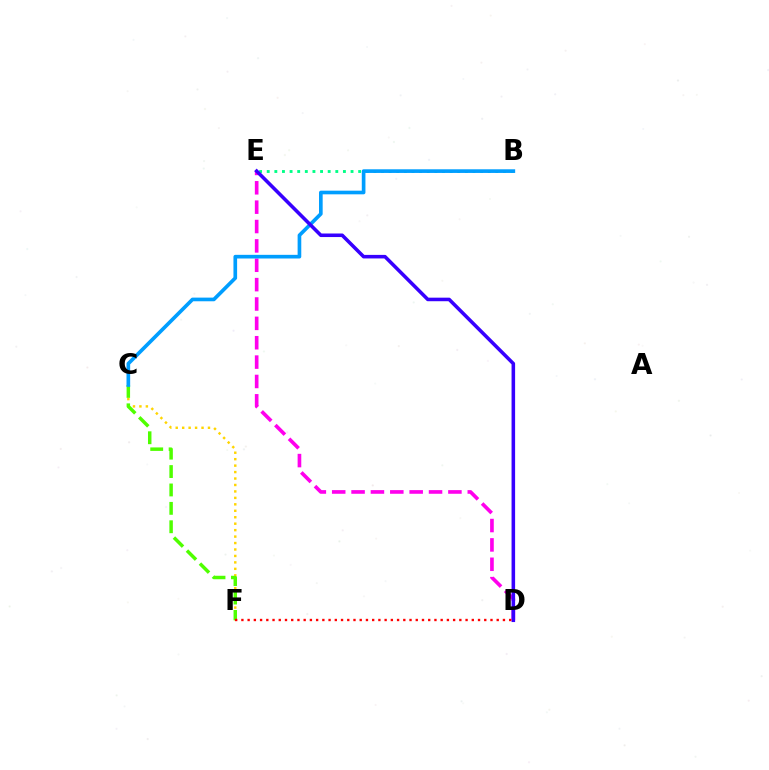{('D', 'E'): [{'color': '#ff00ed', 'line_style': 'dashed', 'thickness': 2.63}, {'color': '#3700ff', 'line_style': 'solid', 'thickness': 2.56}], ('C', 'F'): [{'color': '#ffd500', 'line_style': 'dotted', 'thickness': 1.75}, {'color': '#4fff00', 'line_style': 'dashed', 'thickness': 2.5}], ('B', 'E'): [{'color': '#00ff86', 'line_style': 'dotted', 'thickness': 2.07}], ('B', 'C'): [{'color': '#009eff', 'line_style': 'solid', 'thickness': 2.63}], ('D', 'F'): [{'color': '#ff0000', 'line_style': 'dotted', 'thickness': 1.69}]}